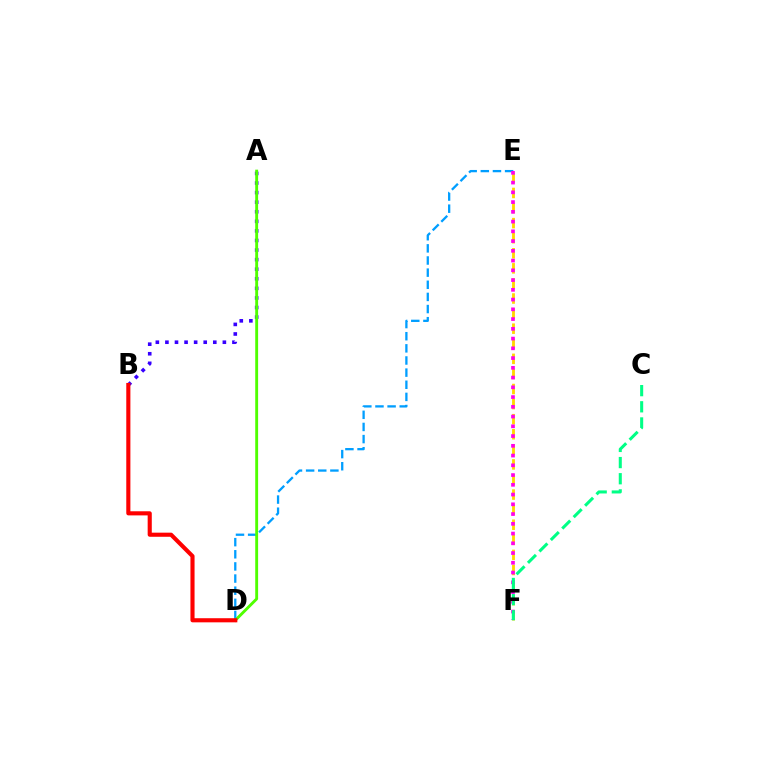{('D', 'E'): [{'color': '#009eff', 'line_style': 'dashed', 'thickness': 1.65}], ('E', 'F'): [{'color': '#ffd500', 'line_style': 'dashed', 'thickness': 2.05}, {'color': '#ff00ed', 'line_style': 'dotted', 'thickness': 2.65}], ('A', 'B'): [{'color': '#3700ff', 'line_style': 'dotted', 'thickness': 2.6}], ('A', 'D'): [{'color': '#4fff00', 'line_style': 'solid', 'thickness': 2.07}], ('B', 'D'): [{'color': '#ff0000', 'line_style': 'solid', 'thickness': 2.96}], ('C', 'F'): [{'color': '#00ff86', 'line_style': 'dashed', 'thickness': 2.19}]}